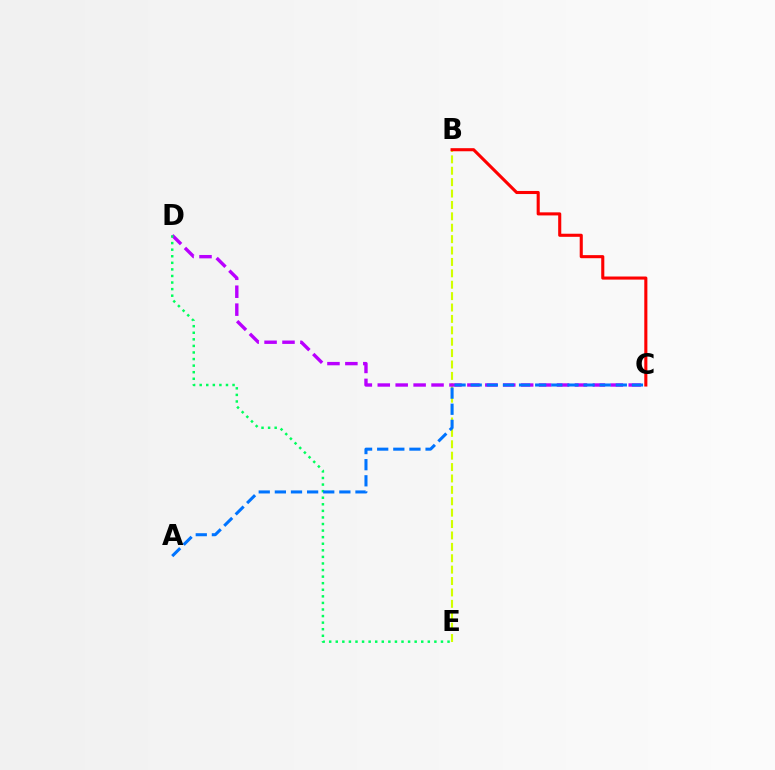{('B', 'E'): [{'color': '#d1ff00', 'line_style': 'dashed', 'thickness': 1.55}], ('C', 'D'): [{'color': '#b900ff', 'line_style': 'dashed', 'thickness': 2.44}], ('B', 'C'): [{'color': '#ff0000', 'line_style': 'solid', 'thickness': 2.22}], ('D', 'E'): [{'color': '#00ff5c', 'line_style': 'dotted', 'thickness': 1.79}], ('A', 'C'): [{'color': '#0074ff', 'line_style': 'dashed', 'thickness': 2.19}]}